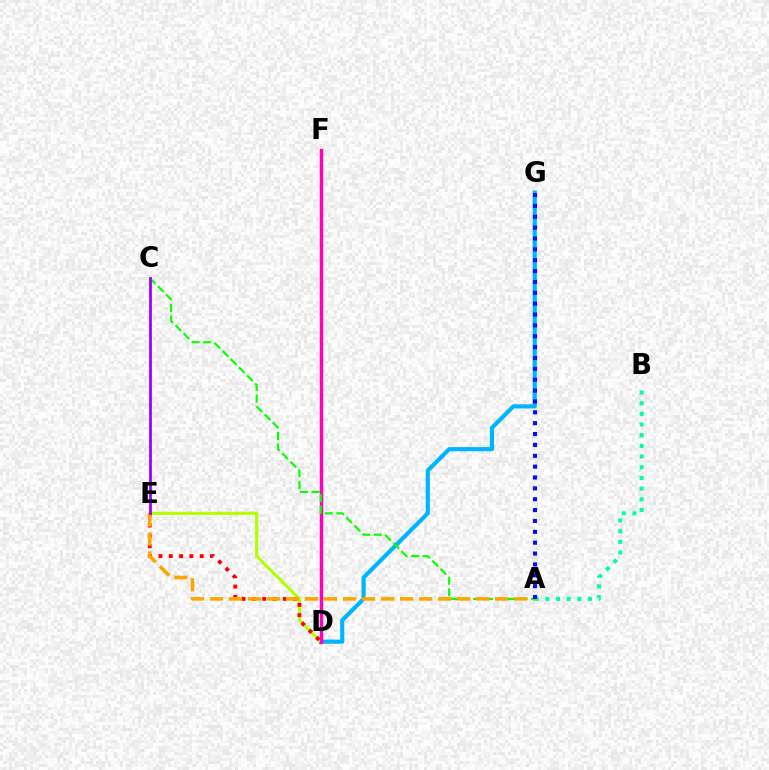{('D', 'G'): [{'color': '#00b5ff', 'line_style': 'solid', 'thickness': 3.0}], ('D', 'E'): [{'color': '#b3ff00', 'line_style': 'solid', 'thickness': 2.25}, {'color': '#ff0000', 'line_style': 'dotted', 'thickness': 2.8}], ('D', 'F'): [{'color': '#ff00bd', 'line_style': 'solid', 'thickness': 2.5}], ('A', 'C'): [{'color': '#08ff00', 'line_style': 'dashed', 'thickness': 1.57}], ('A', 'E'): [{'color': '#ffa500', 'line_style': 'dashed', 'thickness': 2.58}], ('A', 'B'): [{'color': '#00ff9d', 'line_style': 'dotted', 'thickness': 2.9}], ('C', 'E'): [{'color': '#9b00ff', 'line_style': 'solid', 'thickness': 1.98}], ('A', 'G'): [{'color': '#0010ff', 'line_style': 'dotted', 'thickness': 2.95}]}